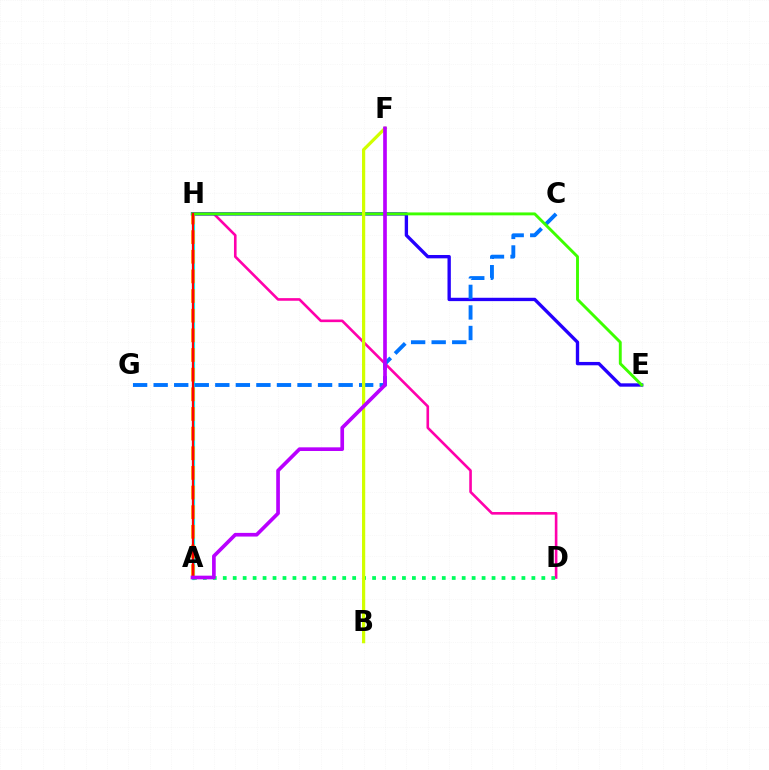{('D', 'H'): [{'color': '#ff00ac', 'line_style': 'solid', 'thickness': 1.88}], ('A', 'H'): [{'color': '#00fff6', 'line_style': 'solid', 'thickness': 2.3}, {'color': '#ff9400', 'line_style': 'dashed', 'thickness': 2.67}, {'color': '#ff0000', 'line_style': 'solid', 'thickness': 1.6}], ('E', 'H'): [{'color': '#2500ff', 'line_style': 'solid', 'thickness': 2.41}, {'color': '#3dff00', 'line_style': 'solid', 'thickness': 2.09}], ('C', 'G'): [{'color': '#0074ff', 'line_style': 'dashed', 'thickness': 2.79}], ('A', 'D'): [{'color': '#00ff5c', 'line_style': 'dotted', 'thickness': 2.7}], ('B', 'F'): [{'color': '#d1ff00', 'line_style': 'solid', 'thickness': 2.31}], ('A', 'F'): [{'color': '#b900ff', 'line_style': 'solid', 'thickness': 2.64}]}